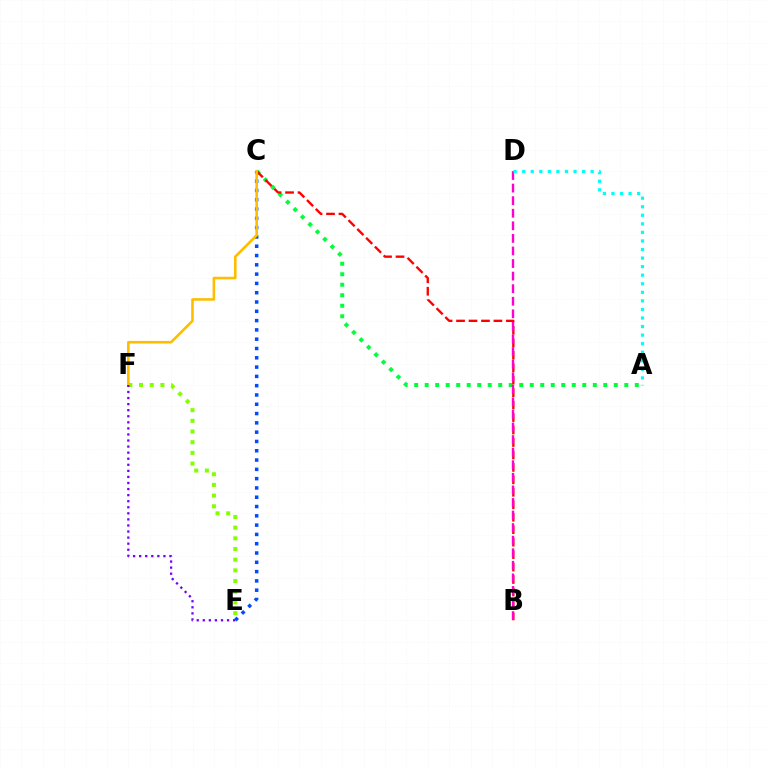{('C', 'E'): [{'color': '#004bff', 'line_style': 'dotted', 'thickness': 2.53}], ('A', 'C'): [{'color': '#00ff39', 'line_style': 'dotted', 'thickness': 2.85}], ('B', 'C'): [{'color': '#ff0000', 'line_style': 'dashed', 'thickness': 1.69}], ('E', 'F'): [{'color': '#84ff00', 'line_style': 'dotted', 'thickness': 2.9}, {'color': '#7200ff', 'line_style': 'dotted', 'thickness': 1.65}], ('B', 'D'): [{'color': '#ff00cf', 'line_style': 'dashed', 'thickness': 1.71}], ('C', 'F'): [{'color': '#ffbd00', 'line_style': 'solid', 'thickness': 1.88}], ('A', 'D'): [{'color': '#00fff6', 'line_style': 'dotted', 'thickness': 2.33}]}